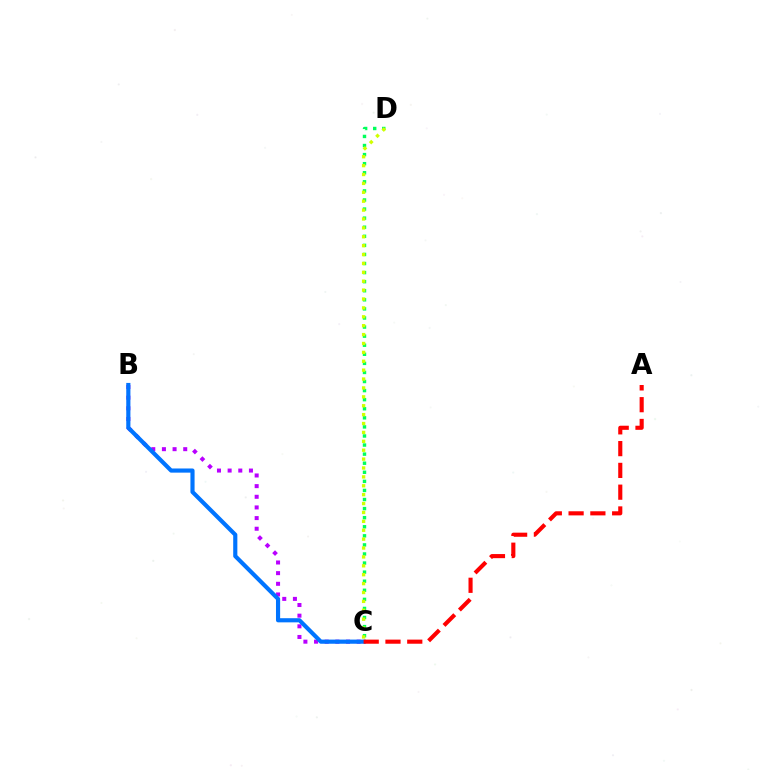{('B', 'C'): [{'color': '#b900ff', 'line_style': 'dotted', 'thickness': 2.89}, {'color': '#0074ff', 'line_style': 'solid', 'thickness': 2.99}], ('C', 'D'): [{'color': '#00ff5c', 'line_style': 'dotted', 'thickness': 2.47}, {'color': '#d1ff00', 'line_style': 'dotted', 'thickness': 2.42}], ('A', 'C'): [{'color': '#ff0000', 'line_style': 'dashed', 'thickness': 2.96}]}